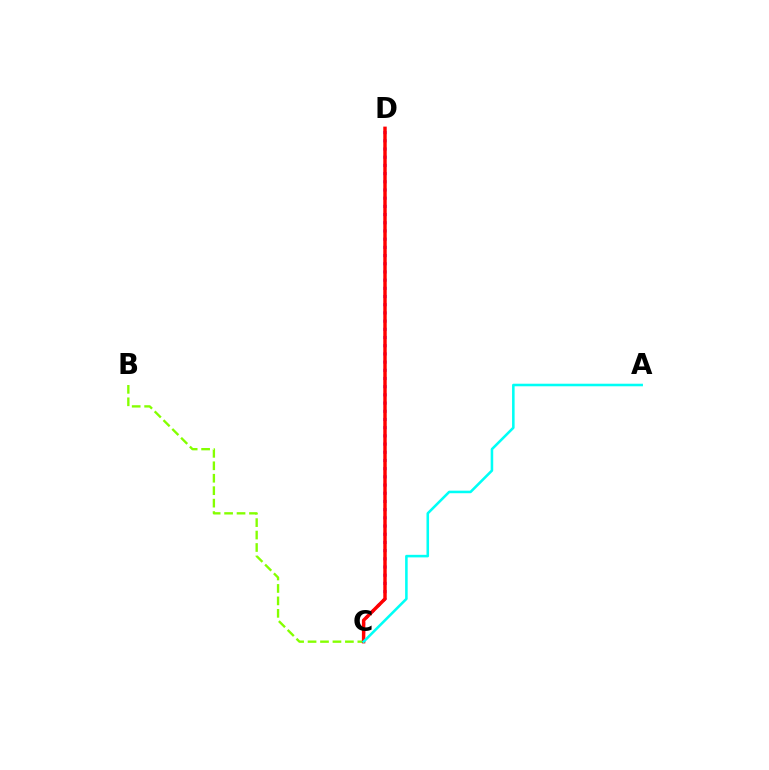{('C', 'D'): [{'color': '#7200ff', 'line_style': 'dotted', 'thickness': 2.23}, {'color': '#ff0000', 'line_style': 'solid', 'thickness': 2.48}], ('B', 'C'): [{'color': '#84ff00', 'line_style': 'dashed', 'thickness': 1.69}], ('A', 'C'): [{'color': '#00fff6', 'line_style': 'solid', 'thickness': 1.84}]}